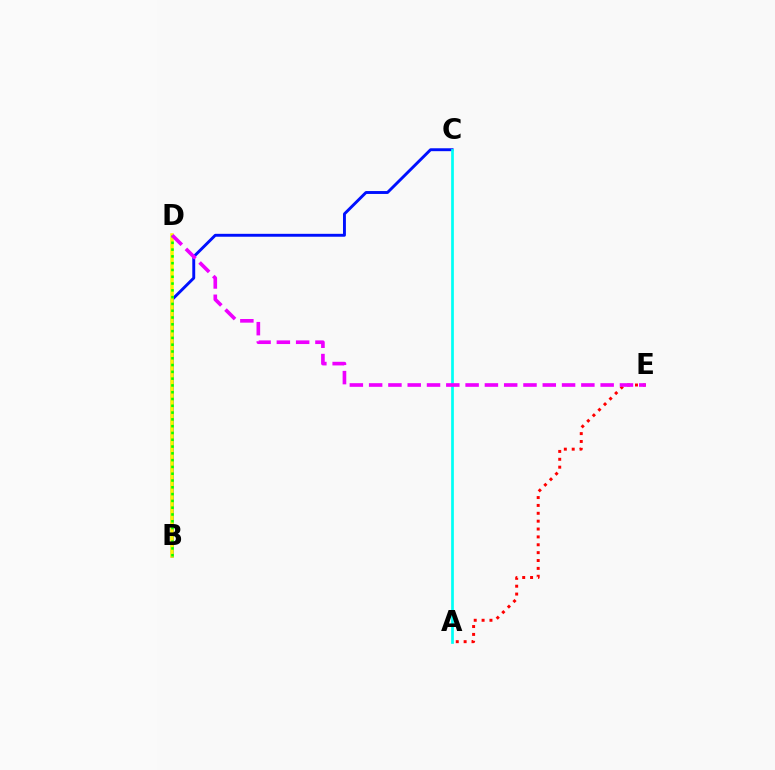{('B', 'C'): [{'color': '#0010ff', 'line_style': 'solid', 'thickness': 2.09}], ('A', 'E'): [{'color': '#ff0000', 'line_style': 'dotted', 'thickness': 2.14}], ('B', 'D'): [{'color': '#fcf500', 'line_style': 'solid', 'thickness': 2.53}, {'color': '#08ff00', 'line_style': 'dotted', 'thickness': 1.85}], ('A', 'C'): [{'color': '#00fff6', 'line_style': 'solid', 'thickness': 1.96}], ('D', 'E'): [{'color': '#ee00ff', 'line_style': 'dashed', 'thickness': 2.62}]}